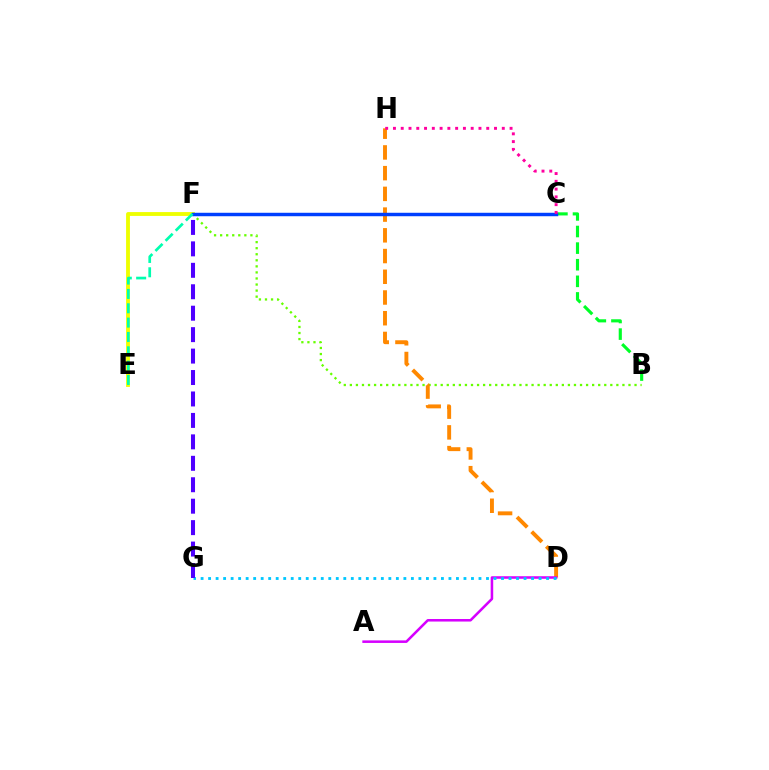{('C', 'F'): [{'color': '#ff0000', 'line_style': 'dashed', 'thickness': 2.13}, {'color': '#003fff', 'line_style': 'solid', 'thickness': 2.49}], ('E', 'F'): [{'color': '#eeff00', 'line_style': 'solid', 'thickness': 2.77}, {'color': '#00ffaf', 'line_style': 'dashed', 'thickness': 1.95}], ('B', 'F'): [{'color': '#66ff00', 'line_style': 'dotted', 'thickness': 1.65}], ('B', 'C'): [{'color': '#00ff27', 'line_style': 'dashed', 'thickness': 2.26}], ('D', 'H'): [{'color': '#ff8800', 'line_style': 'dashed', 'thickness': 2.82}], ('A', 'D'): [{'color': '#d600ff', 'line_style': 'solid', 'thickness': 1.83}], ('C', 'H'): [{'color': '#ff00a0', 'line_style': 'dotted', 'thickness': 2.11}], ('D', 'G'): [{'color': '#00c7ff', 'line_style': 'dotted', 'thickness': 2.04}], ('F', 'G'): [{'color': '#4f00ff', 'line_style': 'dashed', 'thickness': 2.91}]}